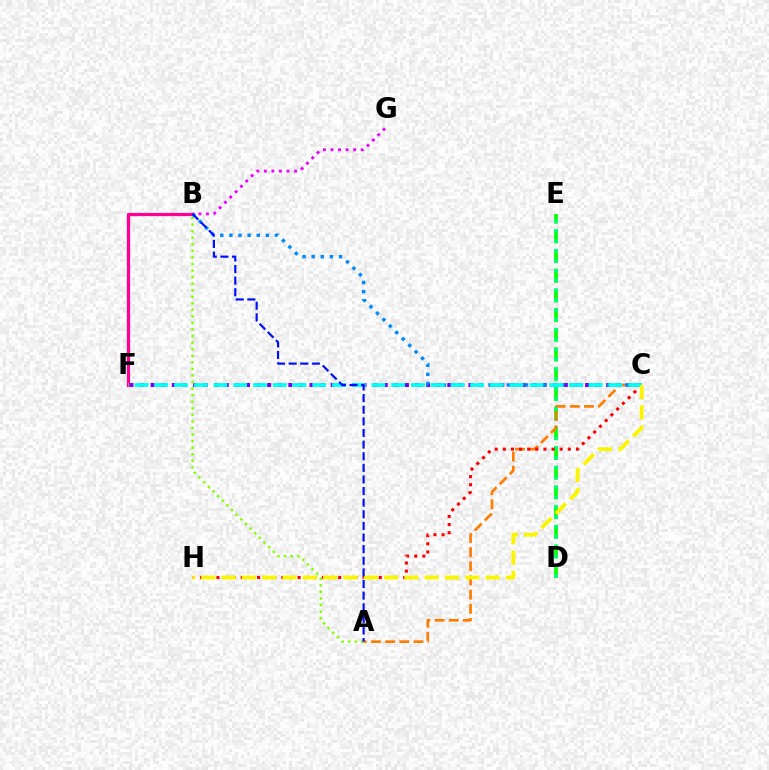{('D', 'E'): [{'color': '#08ff00', 'line_style': 'dashed', 'thickness': 2.67}, {'color': '#00ff74', 'line_style': 'dotted', 'thickness': 2.68}], ('C', 'F'): [{'color': '#7200ff', 'line_style': 'dotted', 'thickness': 2.88}, {'color': '#00fff6', 'line_style': 'dashed', 'thickness': 2.68}], ('A', 'C'): [{'color': '#ff7c00', 'line_style': 'dashed', 'thickness': 1.92}], ('A', 'B'): [{'color': '#84ff00', 'line_style': 'dotted', 'thickness': 1.78}, {'color': '#0010ff', 'line_style': 'dashed', 'thickness': 1.58}], ('B', 'F'): [{'color': '#ff0094', 'line_style': 'solid', 'thickness': 2.34}], ('C', 'H'): [{'color': '#ff0000', 'line_style': 'dotted', 'thickness': 2.21}, {'color': '#fcf500', 'line_style': 'dashed', 'thickness': 2.76}], ('B', 'C'): [{'color': '#008cff', 'line_style': 'dotted', 'thickness': 2.48}], ('B', 'G'): [{'color': '#ee00ff', 'line_style': 'dotted', 'thickness': 2.05}]}